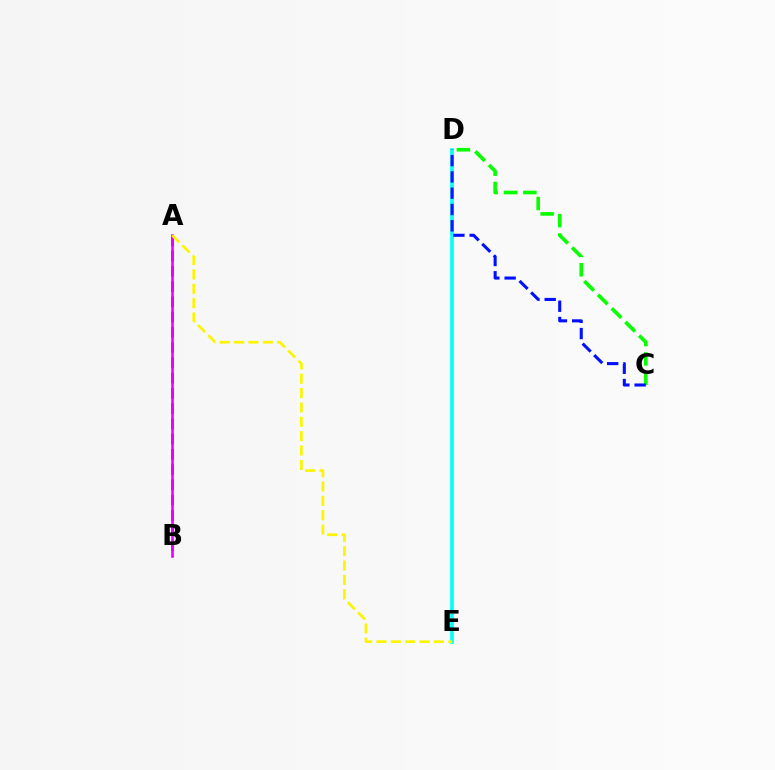{('C', 'D'): [{'color': '#08ff00', 'line_style': 'dashed', 'thickness': 2.63}, {'color': '#0010ff', 'line_style': 'dashed', 'thickness': 2.21}], ('A', 'B'): [{'color': '#ff0000', 'line_style': 'dashed', 'thickness': 2.07}, {'color': '#ee00ff', 'line_style': 'solid', 'thickness': 1.87}], ('D', 'E'): [{'color': '#00fff6', 'line_style': 'solid', 'thickness': 2.62}], ('A', 'E'): [{'color': '#fcf500', 'line_style': 'dashed', 'thickness': 1.95}]}